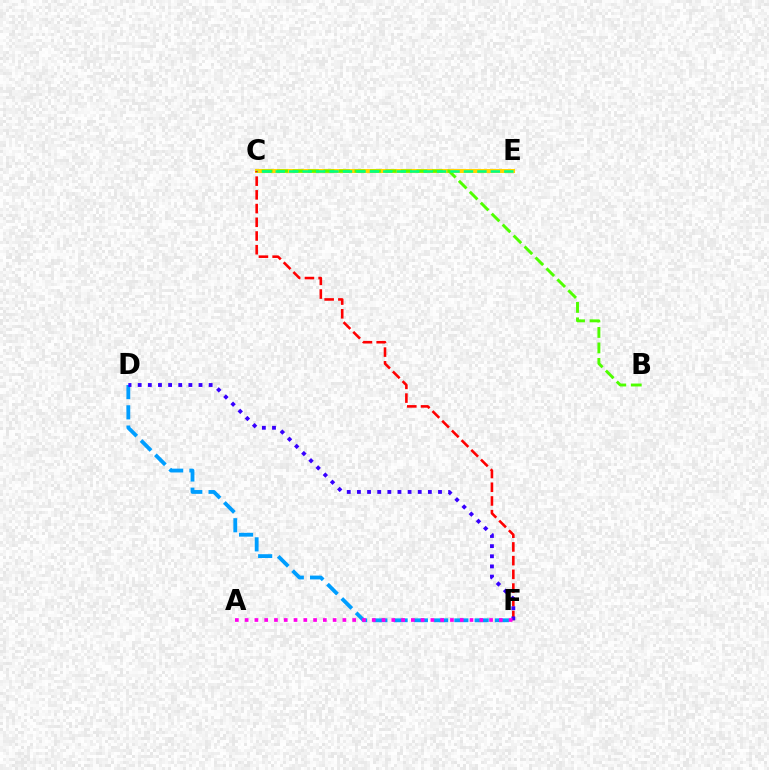{('D', 'F'): [{'color': '#009eff', 'line_style': 'dashed', 'thickness': 2.75}, {'color': '#3700ff', 'line_style': 'dotted', 'thickness': 2.75}], ('C', 'E'): [{'color': '#ffd500', 'line_style': 'solid', 'thickness': 2.93}, {'color': '#00ff86', 'line_style': 'dashed', 'thickness': 1.83}], ('B', 'C'): [{'color': '#4fff00', 'line_style': 'dashed', 'thickness': 2.1}], ('C', 'F'): [{'color': '#ff0000', 'line_style': 'dashed', 'thickness': 1.86}], ('A', 'F'): [{'color': '#ff00ed', 'line_style': 'dotted', 'thickness': 2.66}]}